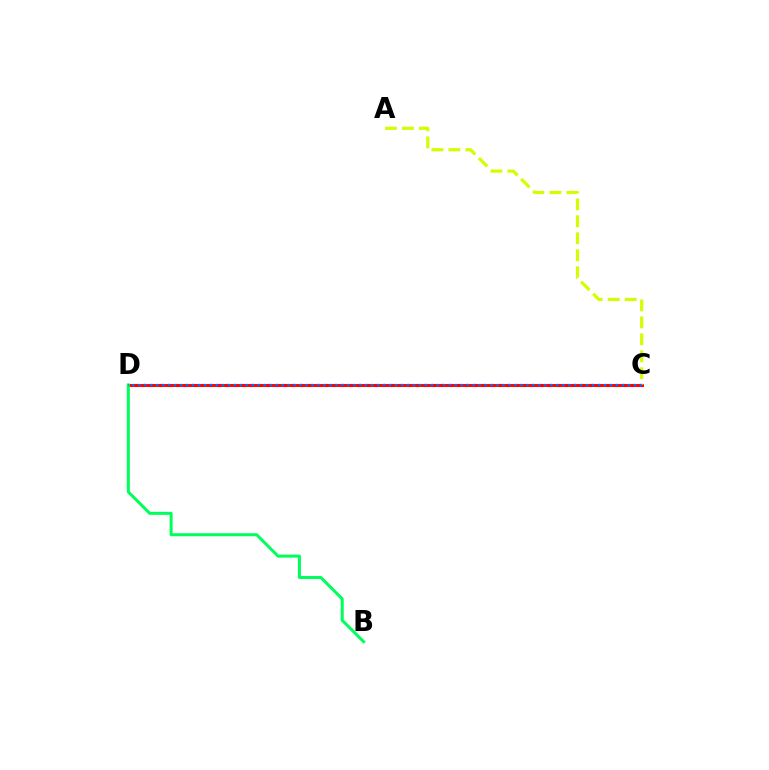{('C', 'D'): [{'color': '#b900ff', 'line_style': 'dotted', 'thickness': 2.25}, {'color': '#ff0000', 'line_style': 'solid', 'thickness': 2.1}, {'color': '#0074ff', 'line_style': 'dotted', 'thickness': 1.62}], ('A', 'C'): [{'color': '#d1ff00', 'line_style': 'dashed', 'thickness': 2.3}], ('B', 'D'): [{'color': '#00ff5c', 'line_style': 'solid', 'thickness': 2.18}]}